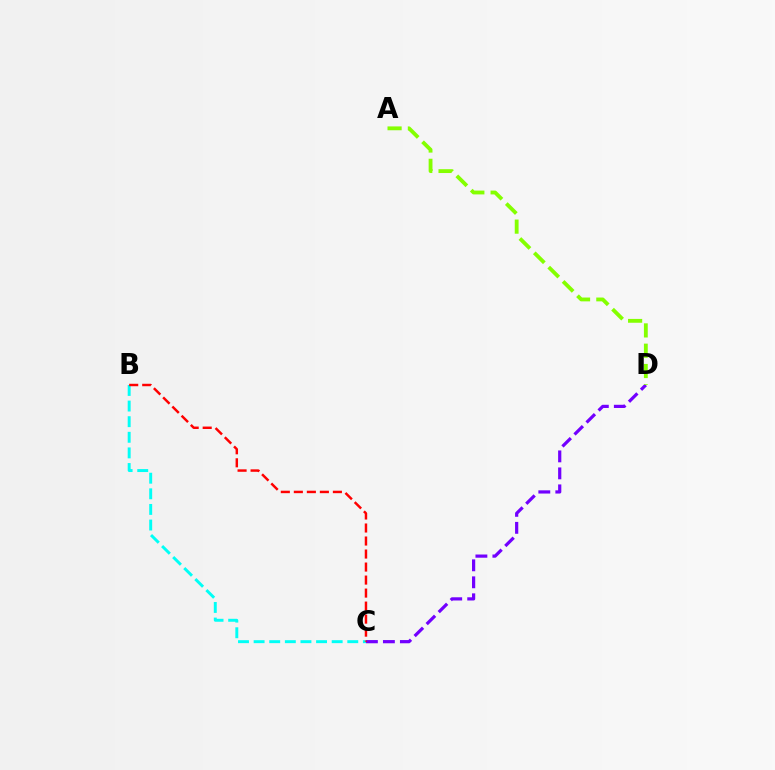{('B', 'C'): [{'color': '#00fff6', 'line_style': 'dashed', 'thickness': 2.12}, {'color': '#ff0000', 'line_style': 'dashed', 'thickness': 1.77}], ('C', 'D'): [{'color': '#7200ff', 'line_style': 'dashed', 'thickness': 2.31}], ('A', 'D'): [{'color': '#84ff00', 'line_style': 'dashed', 'thickness': 2.76}]}